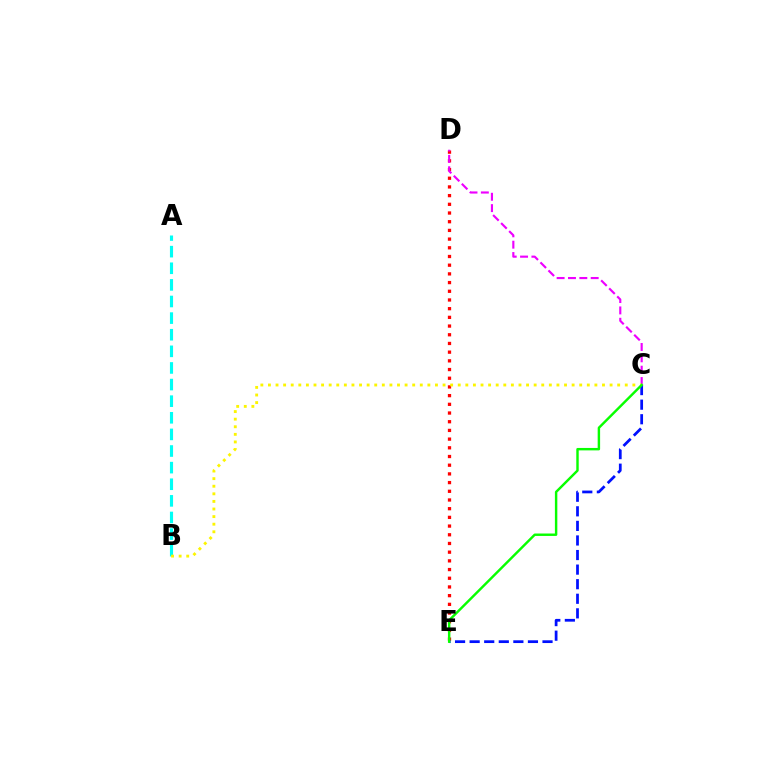{('A', 'B'): [{'color': '#00fff6', 'line_style': 'dashed', 'thickness': 2.26}], ('D', 'E'): [{'color': '#ff0000', 'line_style': 'dotted', 'thickness': 2.36}], ('C', 'D'): [{'color': '#ee00ff', 'line_style': 'dashed', 'thickness': 1.54}], ('B', 'C'): [{'color': '#fcf500', 'line_style': 'dotted', 'thickness': 2.06}], ('C', 'E'): [{'color': '#0010ff', 'line_style': 'dashed', 'thickness': 1.98}, {'color': '#08ff00', 'line_style': 'solid', 'thickness': 1.75}]}